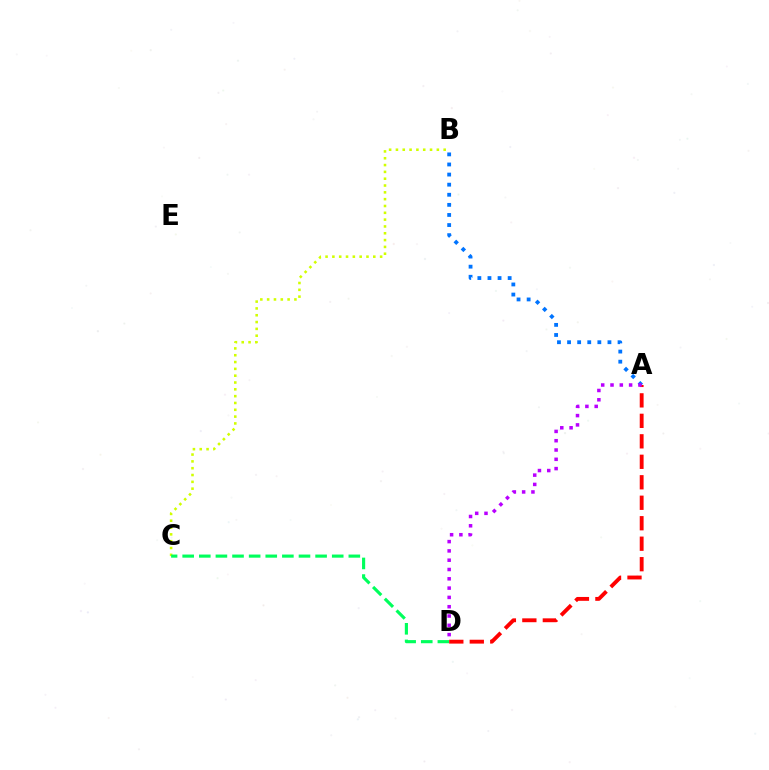{('B', 'C'): [{'color': '#d1ff00', 'line_style': 'dotted', 'thickness': 1.85}], ('A', 'B'): [{'color': '#0074ff', 'line_style': 'dotted', 'thickness': 2.74}], ('C', 'D'): [{'color': '#00ff5c', 'line_style': 'dashed', 'thickness': 2.26}], ('A', 'D'): [{'color': '#ff0000', 'line_style': 'dashed', 'thickness': 2.78}, {'color': '#b900ff', 'line_style': 'dotted', 'thickness': 2.53}]}